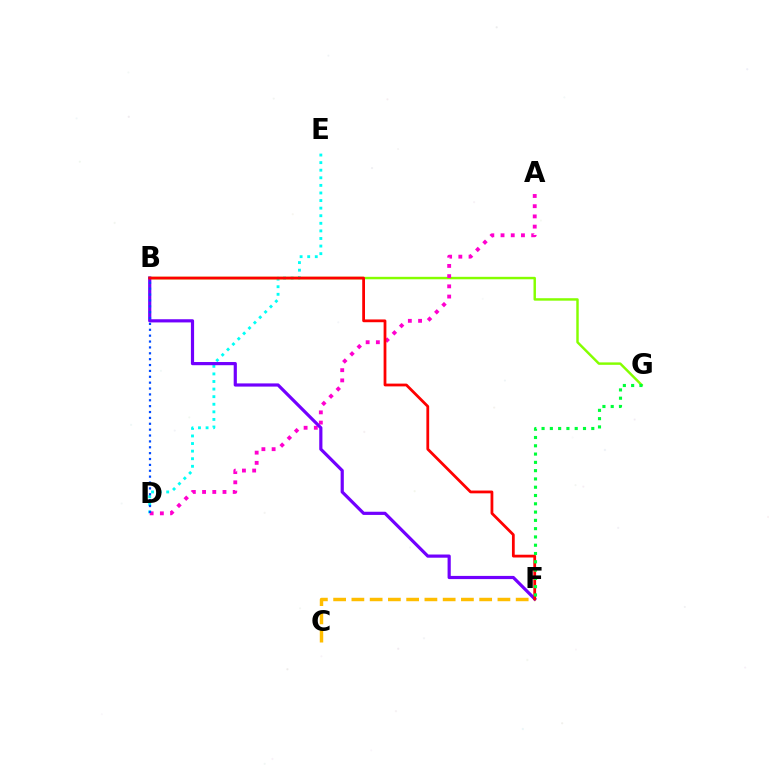{('D', 'E'): [{'color': '#00fff6', 'line_style': 'dotted', 'thickness': 2.06}], ('C', 'F'): [{'color': '#ffbd00', 'line_style': 'dashed', 'thickness': 2.48}], ('B', 'G'): [{'color': '#84ff00', 'line_style': 'solid', 'thickness': 1.77}], ('A', 'D'): [{'color': '#ff00cf', 'line_style': 'dotted', 'thickness': 2.77}], ('B', 'F'): [{'color': '#7200ff', 'line_style': 'solid', 'thickness': 2.29}, {'color': '#ff0000', 'line_style': 'solid', 'thickness': 2.0}], ('B', 'D'): [{'color': '#004bff', 'line_style': 'dotted', 'thickness': 1.6}], ('F', 'G'): [{'color': '#00ff39', 'line_style': 'dotted', 'thickness': 2.25}]}